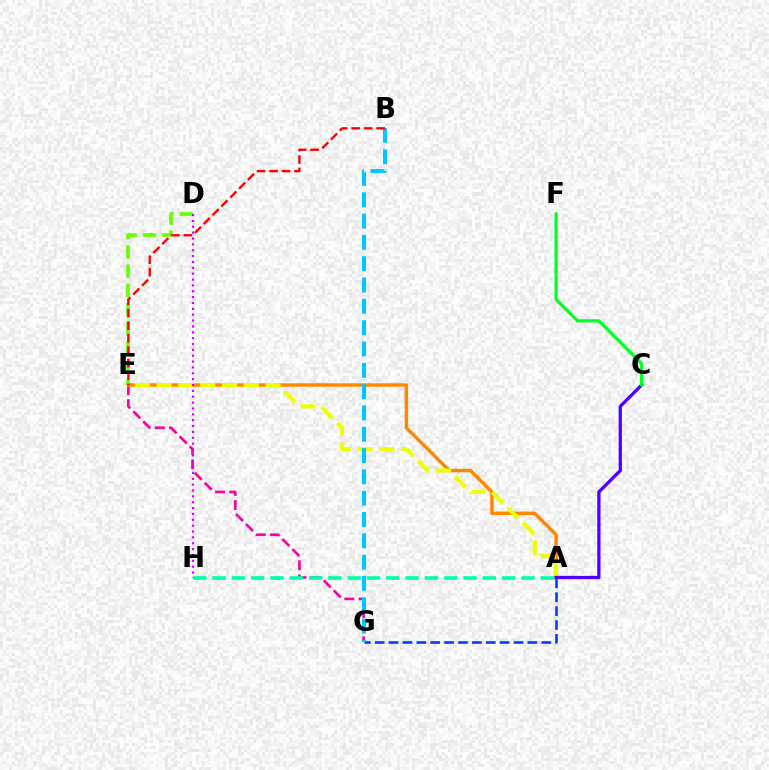{('D', 'E'): [{'color': '#66ff00', 'line_style': 'dashed', 'thickness': 2.61}], ('E', 'G'): [{'color': '#ff00a0', 'line_style': 'dashed', 'thickness': 1.93}], ('A', 'G'): [{'color': '#003fff', 'line_style': 'dashed', 'thickness': 1.89}], ('A', 'E'): [{'color': '#ff8800', 'line_style': 'solid', 'thickness': 2.49}, {'color': '#eeff00', 'line_style': 'dashed', 'thickness': 2.96}], ('D', 'H'): [{'color': '#d600ff', 'line_style': 'dotted', 'thickness': 1.59}], ('B', 'G'): [{'color': '#00c7ff', 'line_style': 'dashed', 'thickness': 2.9}], ('A', 'C'): [{'color': '#4f00ff', 'line_style': 'solid', 'thickness': 2.36}], ('C', 'F'): [{'color': '#00ff27', 'line_style': 'solid', 'thickness': 2.28}], ('A', 'H'): [{'color': '#00ffaf', 'line_style': 'dashed', 'thickness': 2.62}], ('B', 'E'): [{'color': '#ff0000', 'line_style': 'dashed', 'thickness': 1.7}]}